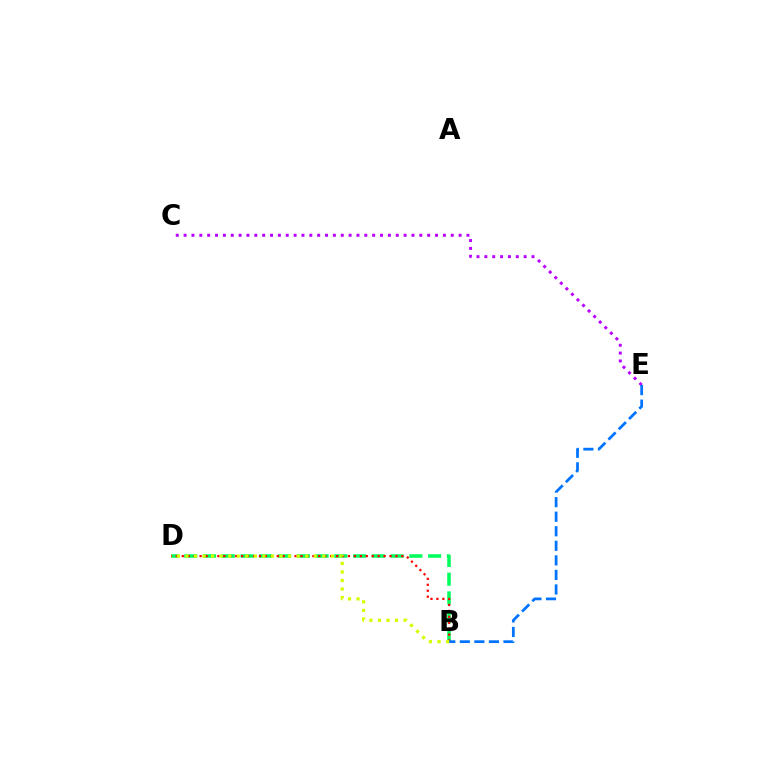{('B', 'D'): [{'color': '#00ff5c', 'line_style': 'dashed', 'thickness': 2.55}, {'color': '#ff0000', 'line_style': 'dotted', 'thickness': 1.61}, {'color': '#d1ff00', 'line_style': 'dotted', 'thickness': 2.32}], ('C', 'E'): [{'color': '#b900ff', 'line_style': 'dotted', 'thickness': 2.13}], ('B', 'E'): [{'color': '#0074ff', 'line_style': 'dashed', 'thickness': 1.98}]}